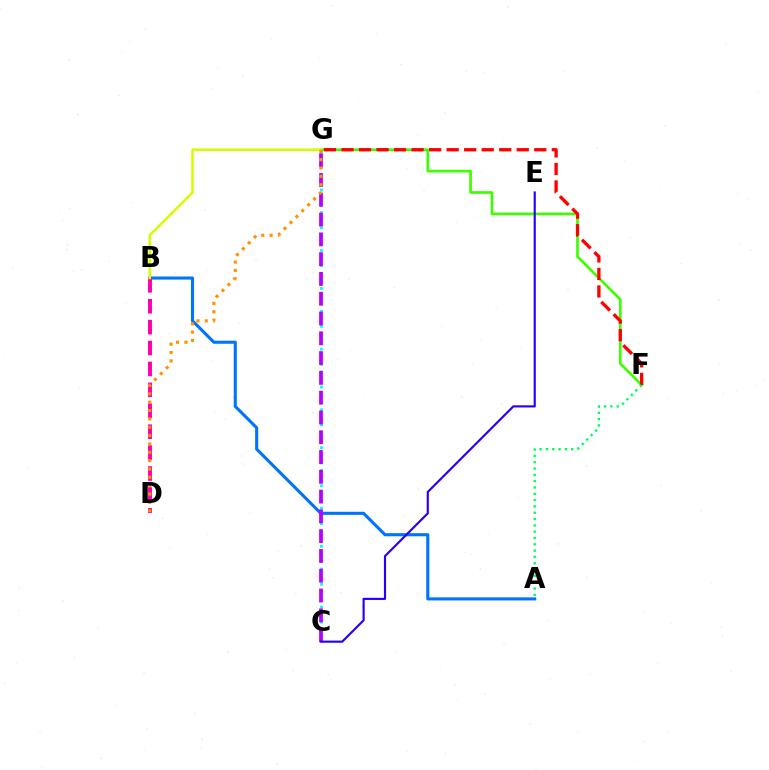{('C', 'G'): [{'color': '#00fff6', 'line_style': 'dotted', 'thickness': 2.06}, {'color': '#b900ff', 'line_style': 'dashed', 'thickness': 2.69}], ('A', 'B'): [{'color': '#0074ff', 'line_style': 'solid', 'thickness': 2.23}], ('B', 'D'): [{'color': '#ff00ac', 'line_style': 'dashed', 'thickness': 2.84}], ('F', 'G'): [{'color': '#3dff00', 'line_style': 'solid', 'thickness': 1.93}, {'color': '#ff0000', 'line_style': 'dashed', 'thickness': 2.38}], ('B', 'G'): [{'color': '#d1ff00', 'line_style': 'solid', 'thickness': 1.83}], ('A', 'F'): [{'color': '#00ff5c', 'line_style': 'dotted', 'thickness': 1.72}], ('D', 'G'): [{'color': '#ff9400', 'line_style': 'dotted', 'thickness': 2.27}], ('C', 'E'): [{'color': '#2500ff', 'line_style': 'solid', 'thickness': 1.55}]}